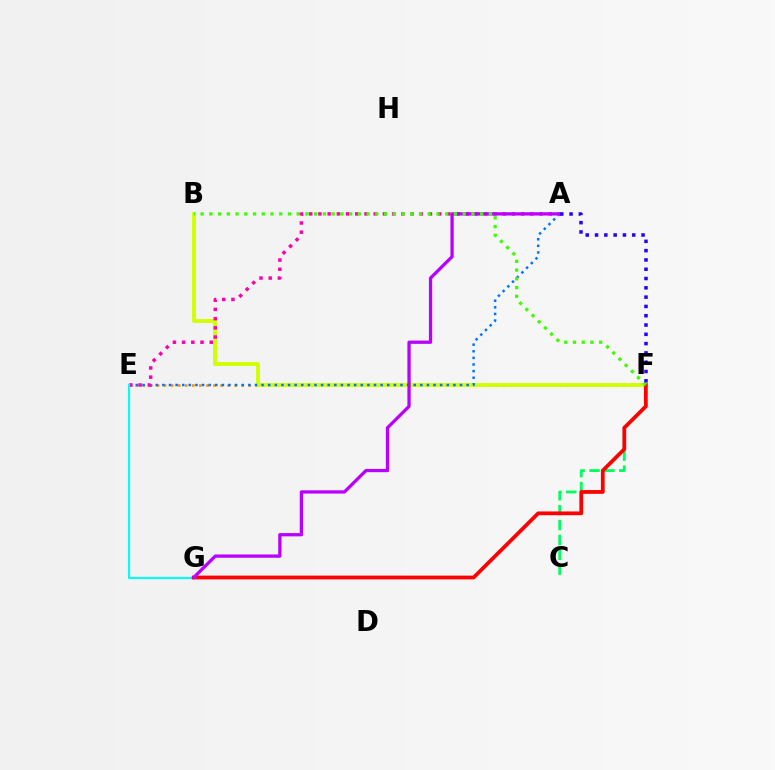{('E', 'F'): [{'color': '#ff9400', 'line_style': 'dotted', 'thickness': 1.92}], ('B', 'F'): [{'color': '#d1ff00', 'line_style': 'solid', 'thickness': 2.79}, {'color': '#3dff00', 'line_style': 'dotted', 'thickness': 2.37}], ('A', 'E'): [{'color': '#0074ff', 'line_style': 'dotted', 'thickness': 1.8}, {'color': '#ff00ac', 'line_style': 'dotted', 'thickness': 2.5}], ('C', 'F'): [{'color': '#00ff5c', 'line_style': 'dashed', 'thickness': 2.02}], ('E', 'G'): [{'color': '#00fff6', 'line_style': 'solid', 'thickness': 1.56}], ('F', 'G'): [{'color': '#ff0000', 'line_style': 'solid', 'thickness': 2.71}], ('A', 'G'): [{'color': '#b900ff', 'line_style': 'solid', 'thickness': 2.36}], ('A', 'F'): [{'color': '#2500ff', 'line_style': 'dotted', 'thickness': 2.53}]}